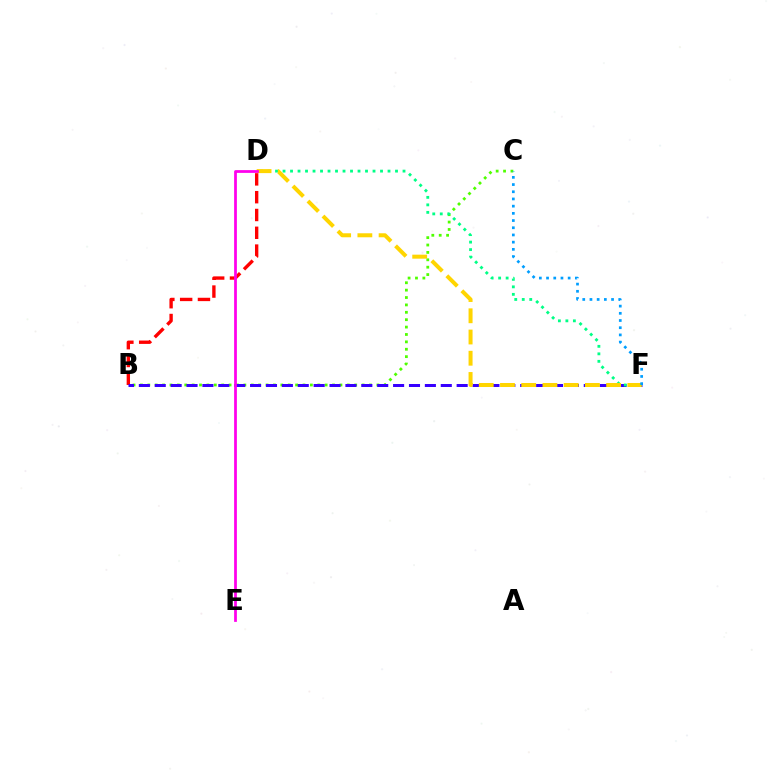{('B', 'C'): [{'color': '#4fff00', 'line_style': 'dotted', 'thickness': 2.01}], ('B', 'D'): [{'color': '#ff0000', 'line_style': 'dashed', 'thickness': 2.42}], ('B', 'F'): [{'color': '#3700ff', 'line_style': 'dashed', 'thickness': 2.16}], ('D', 'F'): [{'color': '#00ff86', 'line_style': 'dotted', 'thickness': 2.04}, {'color': '#ffd500', 'line_style': 'dashed', 'thickness': 2.88}], ('D', 'E'): [{'color': '#ff00ed', 'line_style': 'solid', 'thickness': 1.99}], ('C', 'F'): [{'color': '#009eff', 'line_style': 'dotted', 'thickness': 1.96}]}